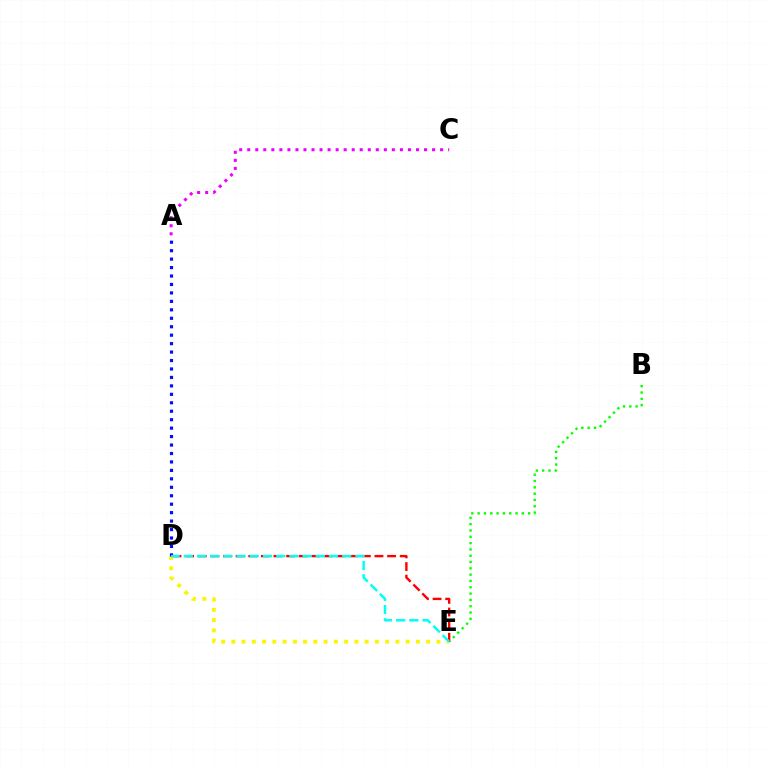{('B', 'E'): [{'color': '#08ff00', 'line_style': 'dotted', 'thickness': 1.71}], ('D', 'E'): [{'color': '#fcf500', 'line_style': 'dotted', 'thickness': 2.79}, {'color': '#ff0000', 'line_style': 'dashed', 'thickness': 1.71}, {'color': '#00fff6', 'line_style': 'dashed', 'thickness': 1.79}], ('A', 'C'): [{'color': '#ee00ff', 'line_style': 'dotted', 'thickness': 2.18}], ('A', 'D'): [{'color': '#0010ff', 'line_style': 'dotted', 'thickness': 2.3}]}